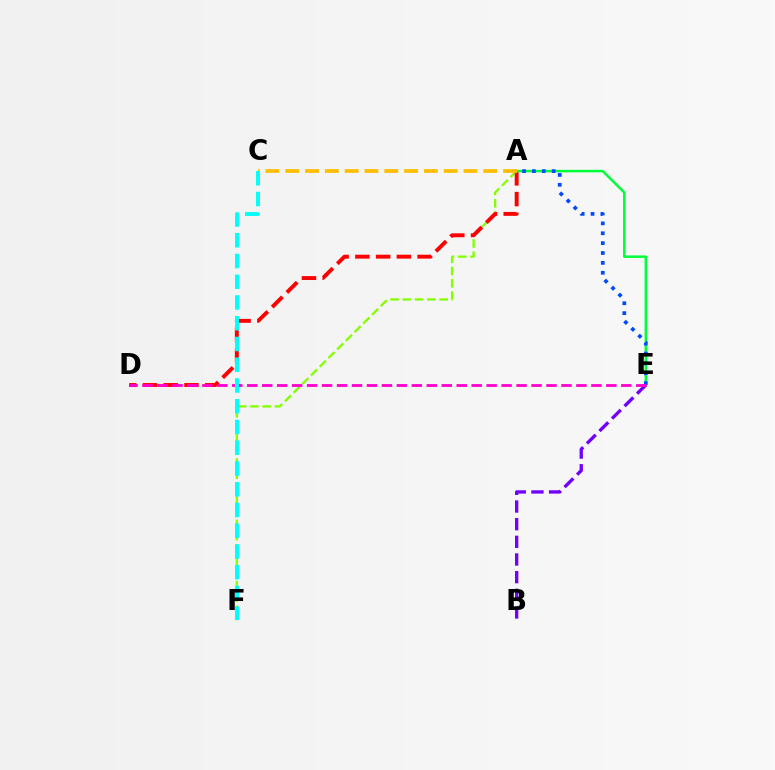{('A', 'F'): [{'color': '#84ff00', 'line_style': 'dashed', 'thickness': 1.67}], ('A', 'D'): [{'color': '#ff0000', 'line_style': 'dashed', 'thickness': 2.82}], ('A', 'E'): [{'color': '#00ff39', 'line_style': 'solid', 'thickness': 1.81}, {'color': '#004bff', 'line_style': 'dotted', 'thickness': 2.68}], ('B', 'E'): [{'color': '#7200ff', 'line_style': 'dashed', 'thickness': 2.4}], ('A', 'C'): [{'color': '#ffbd00', 'line_style': 'dashed', 'thickness': 2.69}], ('D', 'E'): [{'color': '#ff00cf', 'line_style': 'dashed', 'thickness': 2.03}], ('C', 'F'): [{'color': '#00fff6', 'line_style': 'dashed', 'thickness': 2.82}]}